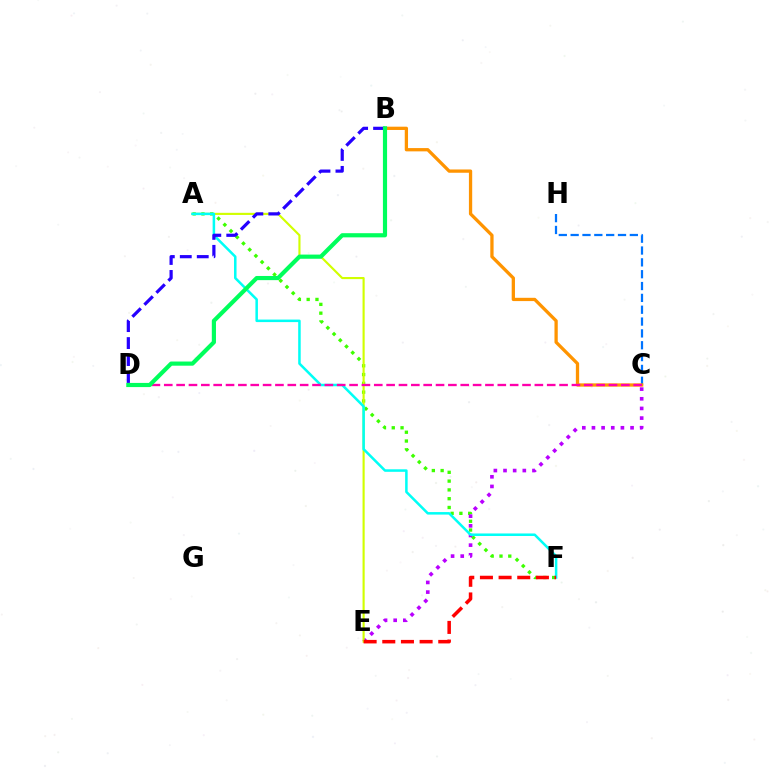{('A', 'F'): [{'color': '#3dff00', 'line_style': 'dotted', 'thickness': 2.39}, {'color': '#00fff6', 'line_style': 'solid', 'thickness': 1.82}], ('C', 'E'): [{'color': '#b900ff', 'line_style': 'dotted', 'thickness': 2.62}], ('C', 'H'): [{'color': '#0074ff', 'line_style': 'dashed', 'thickness': 1.61}], ('A', 'E'): [{'color': '#d1ff00', 'line_style': 'solid', 'thickness': 1.54}], ('B', 'C'): [{'color': '#ff9400', 'line_style': 'solid', 'thickness': 2.36}], ('B', 'D'): [{'color': '#2500ff', 'line_style': 'dashed', 'thickness': 2.31}, {'color': '#00ff5c', 'line_style': 'solid', 'thickness': 3.0}], ('E', 'F'): [{'color': '#ff0000', 'line_style': 'dashed', 'thickness': 2.53}], ('C', 'D'): [{'color': '#ff00ac', 'line_style': 'dashed', 'thickness': 1.68}]}